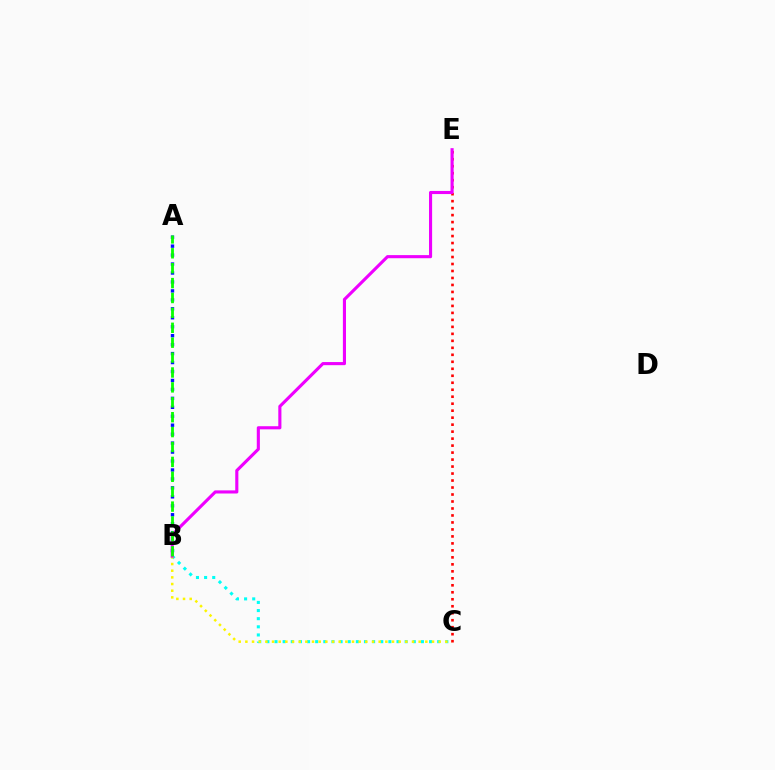{('A', 'B'): [{'color': '#0010ff', 'line_style': 'dotted', 'thickness': 2.43}, {'color': '#08ff00', 'line_style': 'dashed', 'thickness': 2.02}], ('B', 'C'): [{'color': '#00fff6', 'line_style': 'dotted', 'thickness': 2.21}, {'color': '#fcf500', 'line_style': 'dotted', 'thickness': 1.81}], ('C', 'E'): [{'color': '#ff0000', 'line_style': 'dotted', 'thickness': 1.9}], ('B', 'E'): [{'color': '#ee00ff', 'line_style': 'solid', 'thickness': 2.24}]}